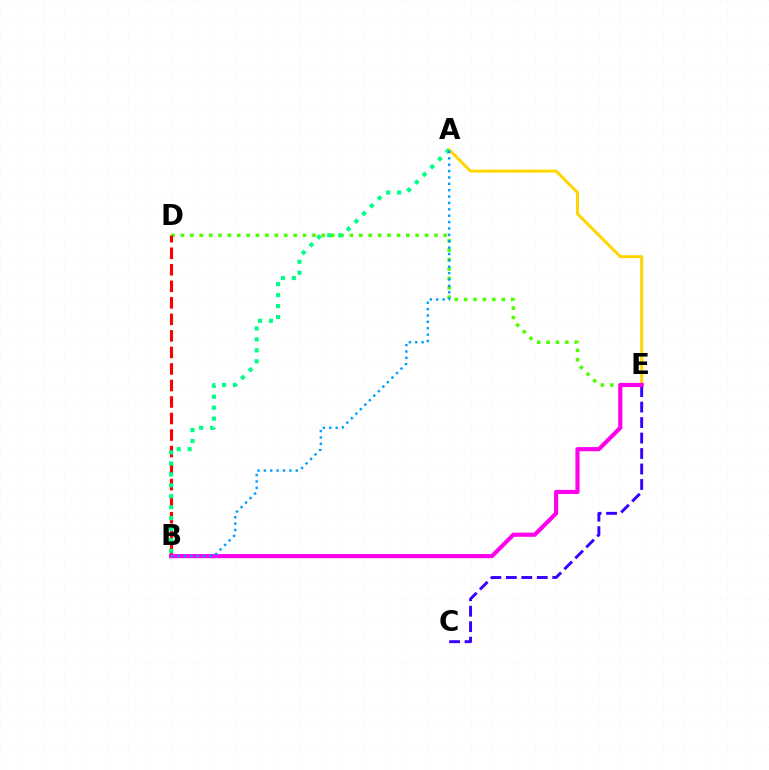{('D', 'E'): [{'color': '#4fff00', 'line_style': 'dotted', 'thickness': 2.55}], ('C', 'E'): [{'color': '#3700ff', 'line_style': 'dashed', 'thickness': 2.1}], ('A', 'E'): [{'color': '#ffd500', 'line_style': 'solid', 'thickness': 2.14}], ('B', 'D'): [{'color': '#ff0000', 'line_style': 'dashed', 'thickness': 2.24}], ('A', 'B'): [{'color': '#00ff86', 'line_style': 'dotted', 'thickness': 2.97}, {'color': '#009eff', 'line_style': 'dotted', 'thickness': 1.73}], ('B', 'E'): [{'color': '#ff00ed', 'line_style': 'solid', 'thickness': 2.98}]}